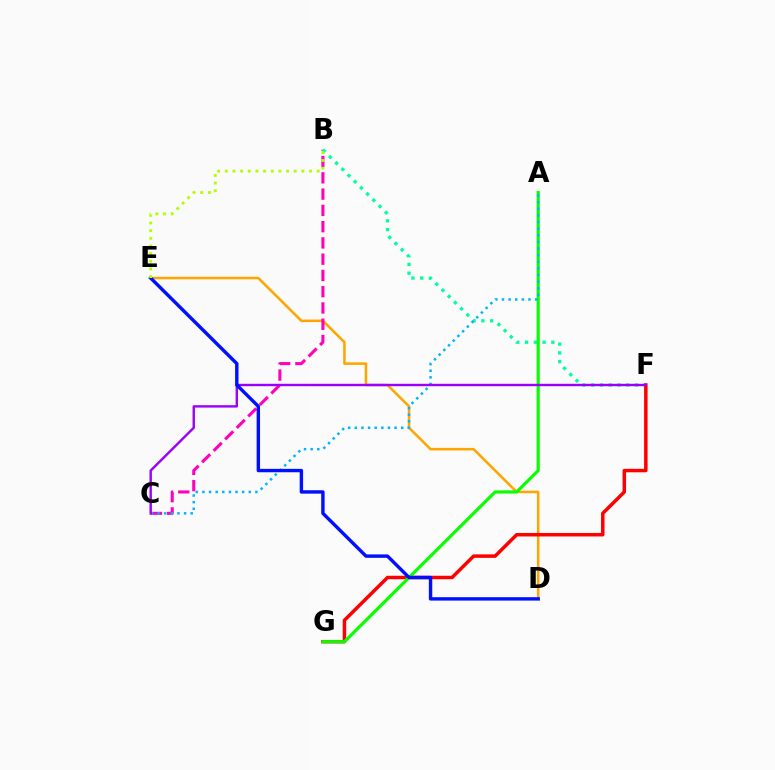{('D', 'E'): [{'color': '#ffa500', 'line_style': 'solid', 'thickness': 1.84}, {'color': '#0010ff', 'line_style': 'solid', 'thickness': 2.45}], ('B', 'C'): [{'color': '#ff00bd', 'line_style': 'dashed', 'thickness': 2.21}], ('B', 'F'): [{'color': '#00ff9d', 'line_style': 'dotted', 'thickness': 2.38}], ('F', 'G'): [{'color': '#ff0000', 'line_style': 'solid', 'thickness': 2.51}], ('A', 'G'): [{'color': '#08ff00', 'line_style': 'solid', 'thickness': 2.28}], ('A', 'C'): [{'color': '#00b5ff', 'line_style': 'dotted', 'thickness': 1.8}], ('C', 'F'): [{'color': '#9b00ff', 'line_style': 'solid', 'thickness': 1.73}], ('B', 'E'): [{'color': '#b3ff00', 'line_style': 'dotted', 'thickness': 2.08}]}